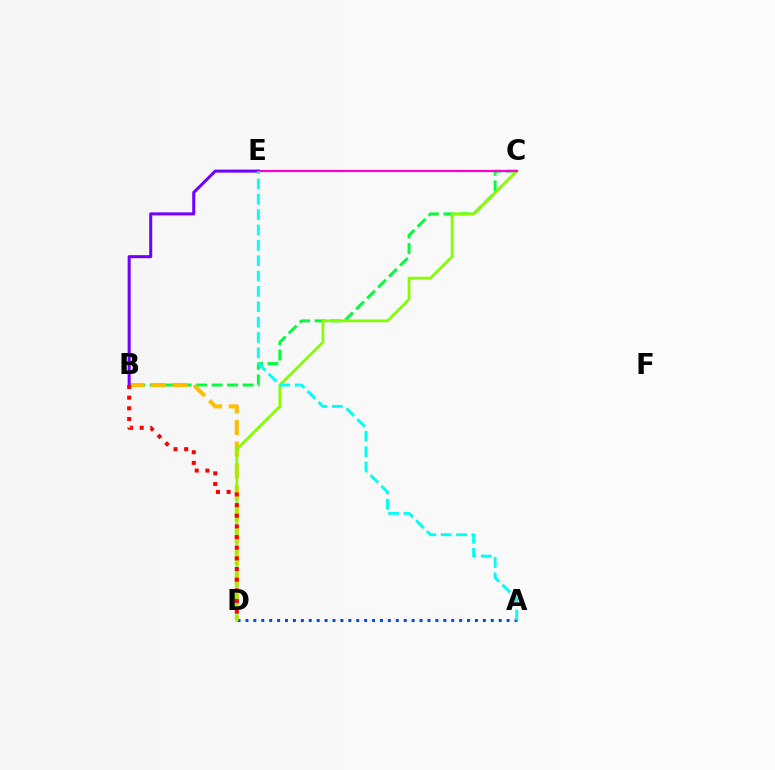{('B', 'C'): [{'color': '#00ff39', 'line_style': 'dashed', 'thickness': 2.1}], ('A', 'D'): [{'color': '#004bff', 'line_style': 'dotted', 'thickness': 2.15}], ('B', 'D'): [{'color': '#ffbd00', 'line_style': 'dashed', 'thickness': 2.94}, {'color': '#ff0000', 'line_style': 'dotted', 'thickness': 2.9}], ('C', 'D'): [{'color': '#84ff00', 'line_style': 'solid', 'thickness': 1.96}], ('C', 'E'): [{'color': '#ff00cf', 'line_style': 'solid', 'thickness': 1.6}], ('B', 'E'): [{'color': '#7200ff', 'line_style': 'solid', 'thickness': 2.19}], ('A', 'E'): [{'color': '#00fff6', 'line_style': 'dashed', 'thickness': 2.08}]}